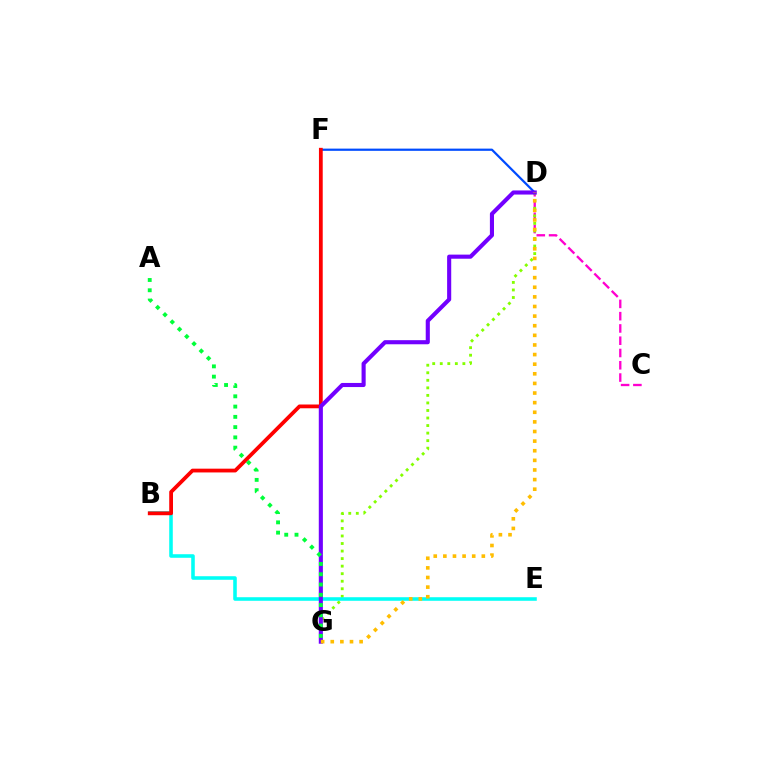{('D', 'F'): [{'color': '#004bff', 'line_style': 'solid', 'thickness': 1.6}], ('C', 'D'): [{'color': '#ff00cf', 'line_style': 'dashed', 'thickness': 1.67}], ('D', 'G'): [{'color': '#84ff00', 'line_style': 'dotted', 'thickness': 2.05}, {'color': '#7200ff', 'line_style': 'solid', 'thickness': 2.95}, {'color': '#ffbd00', 'line_style': 'dotted', 'thickness': 2.61}], ('B', 'E'): [{'color': '#00fff6', 'line_style': 'solid', 'thickness': 2.57}], ('B', 'F'): [{'color': '#ff0000', 'line_style': 'solid', 'thickness': 2.72}], ('A', 'G'): [{'color': '#00ff39', 'line_style': 'dotted', 'thickness': 2.79}]}